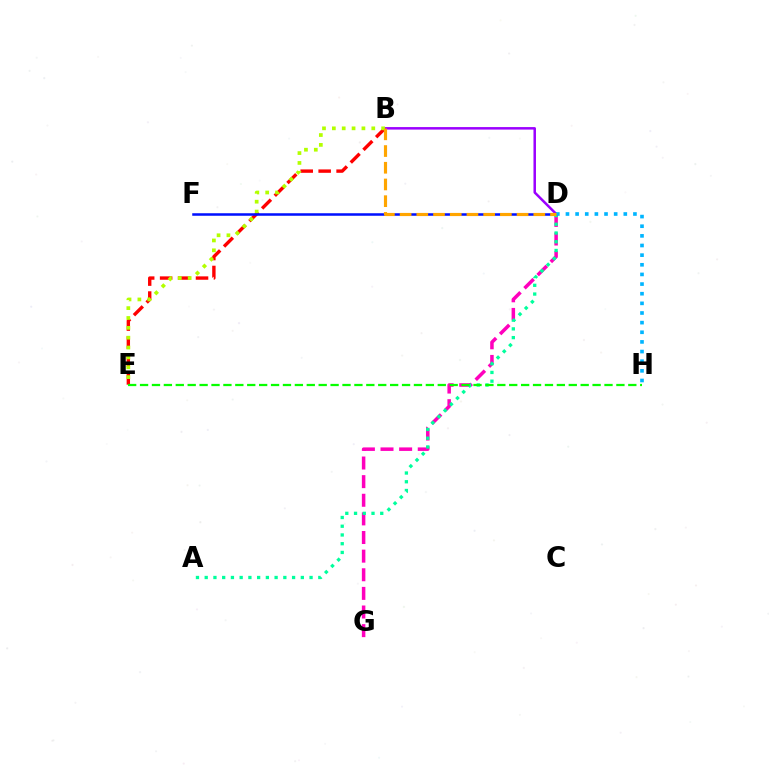{('B', 'E'): [{'color': '#ff0000', 'line_style': 'dashed', 'thickness': 2.44}, {'color': '#b3ff00', 'line_style': 'dotted', 'thickness': 2.68}], ('B', 'D'): [{'color': '#9b00ff', 'line_style': 'solid', 'thickness': 1.8}, {'color': '#ffa500', 'line_style': 'dashed', 'thickness': 2.27}], ('D', 'G'): [{'color': '#ff00bd', 'line_style': 'dashed', 'thickness': 2.53}], ('A', 'D'): [{'color': '#00ff9d', 'line_style': 'dotted', 'thickness': 2.37}], ('D', 'F'): [{'color': '#0010ff', 'line_style': 'solid', 'thickness': 1.81}], ('D', 'H'): [{'color': '#00b5ff', 'line_style': 'dotted', 'thickness': 2.62}], ('E', 'H'): [{'color': '#08ff00', 'line_style': 'dashed', 'thickness': 1.62}]}